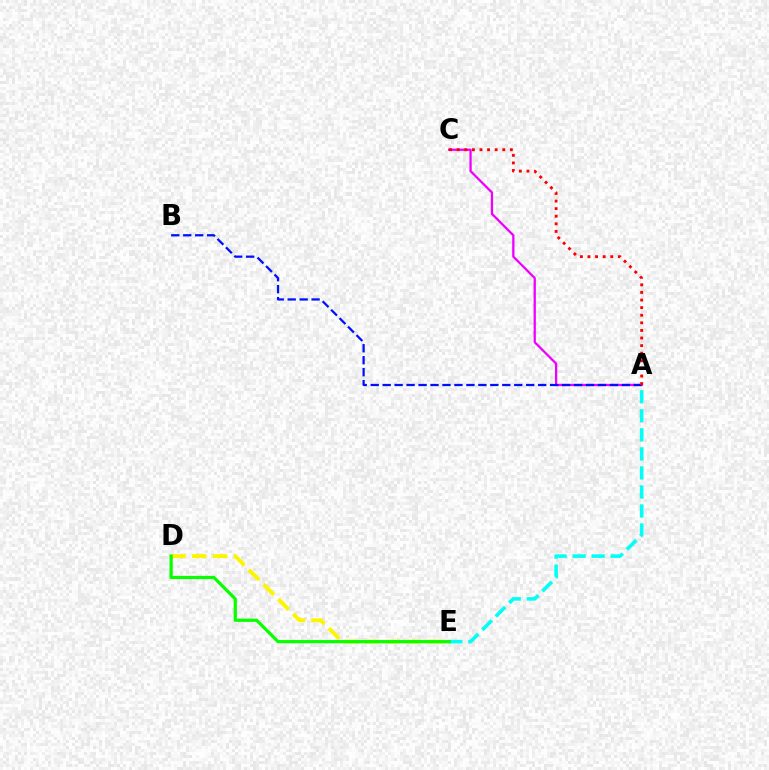{('A', 'C'): [{'color': '#ee00ff', 'line_style': 'solid', 'thickness': 1.64}, {'color': '#ff0000', 'line_style': 'dotted', 'thickness': 2.06}], ('D', 'E'): [{'color': '#fcf500', 'line_style': 'dashed', 'thickness': 2.83}, {'color': '#08ff00', 'line_style': 'solid', 'thickness': 2.32}], ('A', 'B'): [{'color': '#0010ff', 'line_style': 'dashed', 'thickness': 1.62}], ('A', 'E'): [{'color': '#00fff6', 'line_style': 'dashed', 'thickness': 2.59}]}